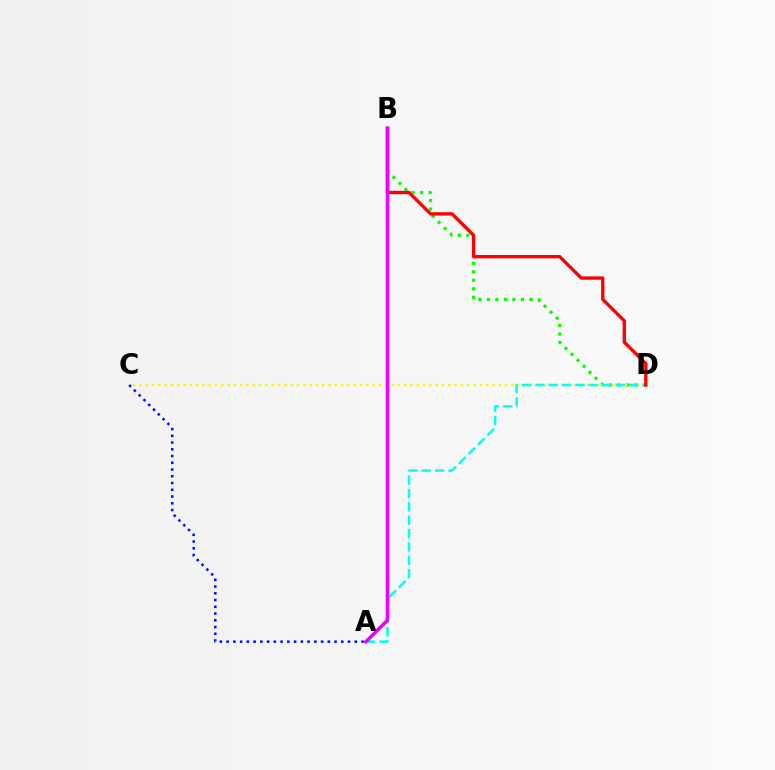{('B', 'D'): [{'color': '#08ff00', 'line_style': 'dotted', 'thickness': 2.31}, {'color': '#ff0000', 'line_style': 'solid', 'thickness': 2.4}], ('C', 'D'): [{'color': '#fcf500', 'line_style': 'dotted', 'thickness': 1.71}], ('A', 'C'): [{'color': '#0010ff', 'line_style': 'dotted', 'thickness': 1.83}], ('A', 'D'): [{'color': '#00fff6', 'line_style': 'dashed', 'thickness': 1.82}], ('A', 'B'): [{'color': '#ee00ff', 'line_style': 'solid', 'thickness': 2.58}]}